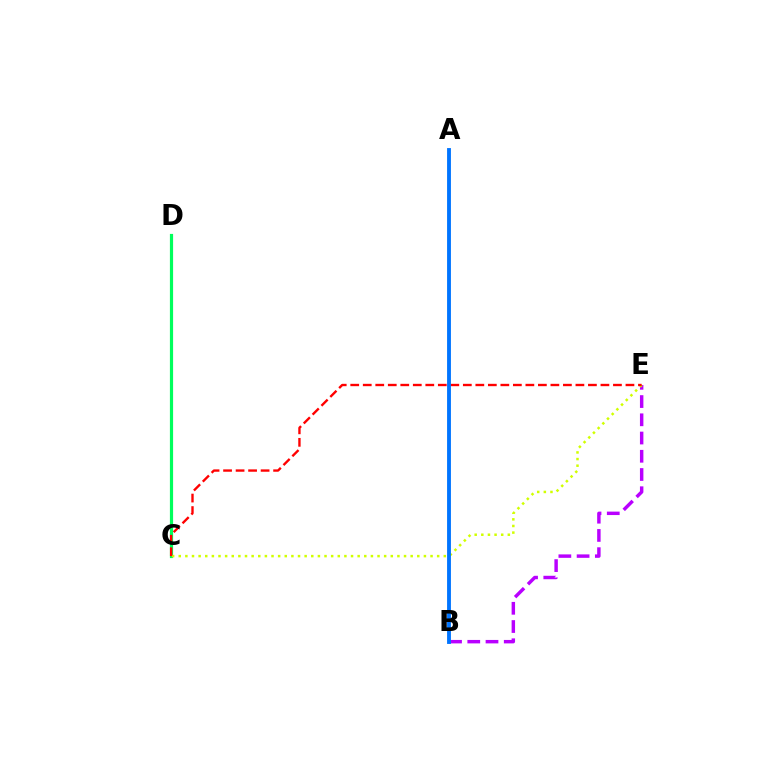{('B', 'E'): [{'color': '#b900ff', 'line_style': 'dashed', 'thickness': 2.48}], ('C', 'D'): [{'color': '#00ff5c', 'line_style': 'solid', 'thickness': 2.3}], ('C', 'E'): [{'color': '#d1ff00', 'line_style': 'dotted', 'thickness': 1.8}, {'color': '#ff0000', 'line_style': 'dashed', 'thickness': 1.7}], ('A', 'B'): [{'color': '#0074ff', 'line_style': 'solid', 'thickness': 2.77}]}